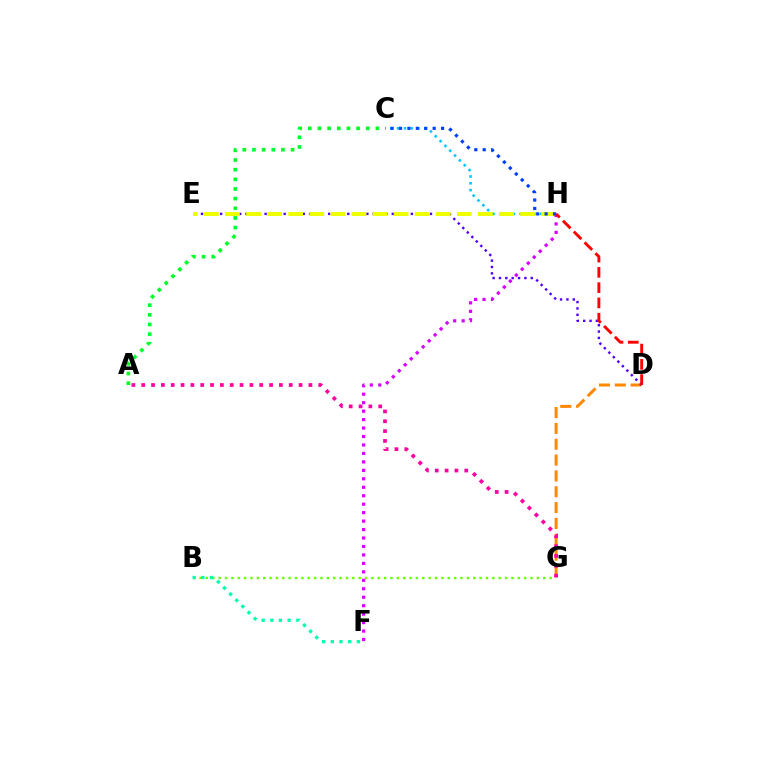{('D', 'G'): [{'color': '#ff8800', 'line_style': 'dashed', 'thickness': 2.15}], ('C', 'H'): [{'color': '#00c7ff', 'line_style': 'dotted', 'thickness': 1.85}, {'color': '#003fff', 'line_style': 'dotted', 'thickness': 2.29}], ('B', 'G'): [{'color': '#66ff00', 'line_style': 'dotted', 'thickness': 1.73}], ('D', 'E'): [{'color': '#4f00ff', 'line_style': 'dotted', 'thickness': 1.73}], ('A', 'G'): [{'color': '#ff00a0', 'line_style': 'dotted', 'thickness': 2.67}], ('E', 'H'): [{'color': '#eeff00', 'line_style': 'dashed', 'thickness': 2.86}], ('F', 'H'): [{'color': '#d600ff', 'line_style': 'dotted', 'thickness': 2.3}], ('A', 'C'): [{'color': '#00ff27', 'line_style': 'dotted', 'thickness': 2.62}], ('D', 'H'): [{'color': '#ff0000', 'line_style': 'dashed', 'thickness': 2.08}], ('B', 'F'): [{'color': '#00ffaf', 'line_style': 'dotted', 'thickness': 2.36}]}